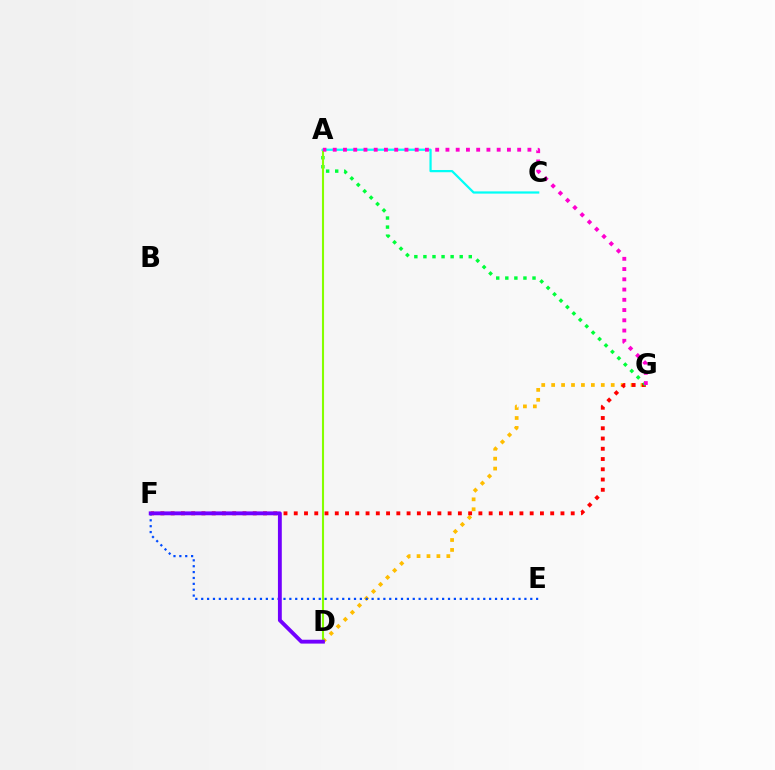{('D', 'G'): [{'color': '#ffbd00', 'line_style': 'dotted', 'thickness': 2.7}], ('F', 'G'): [{'color': '#ff0000', 'line_style': 'dotted', 'thickness': 2.79}], ('A', 'G'): [{'color': '#00ff39', 'line_style': 'dotted', 'thickness': 2.46}, {'color': '#ff00cf', 'line_style': 'dotted', 'thickness': 2.78}], ('A', 'D'): [{'color': '#84ff00', 'line_style': 'solid', 'thickness': 1.51}], ('E', 'F'): [{'color': '#004bff', 'line_style': 'dotted', 'thickness': 1.6}], ('D', 'F'): [{'color': '#7200ff', 'line_style': 'solid', 'thickness': 2.78}], ('A', 'C'): [{'color': '#00fff6', 'line_style': 'solid', 'thickness': 1.6}]}